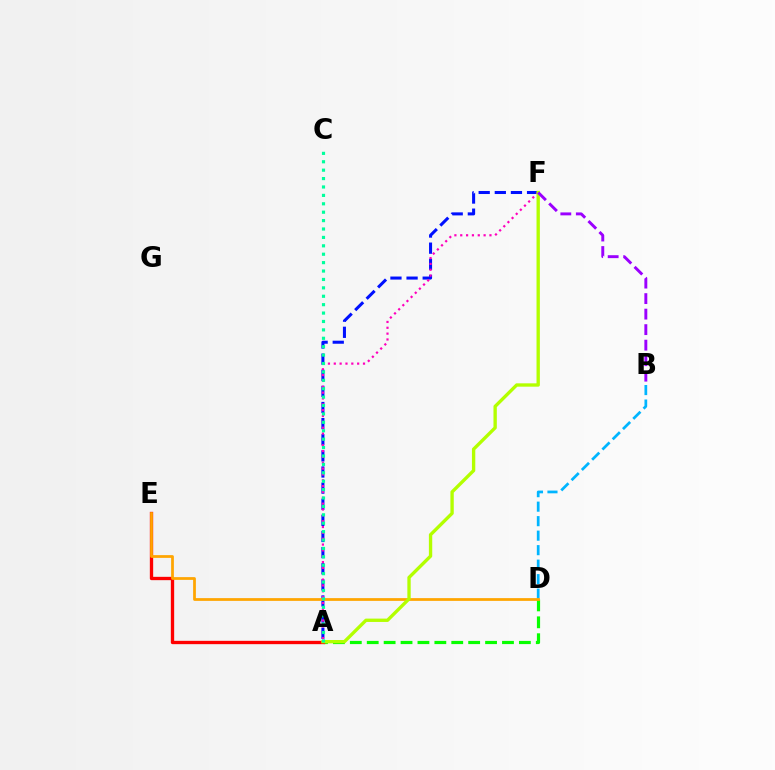{('A', 'F'): [{'color': '#0010ff', 'line_style': 'dashed', 'thickness': 2.19}, {'color': '#ff00bd', 'line_style': 'dotted', 'thickness': 1.59}, {'color': '#b3ff00', 'line_style': 'solid', 'thickness': 2.41}], ('A', 'D'): [{'color': '#08ff00', 'line_style': 'dashed', 'thickness': 2.3}], ('B', 'D'): [{'color': '#00b5ff', 'line_style': 'dashed', 'thickness': 1.97}], ('A', 'E'): [{'color': '#ff0000', 'line_style': 'solid', 'thickness': 2.4}], ('D', 'E'): [{'color': '#ffa500', 'line_style': 'solid', 'thickness': 1.98}], ('A', 'C'): [{'color': '#00ff9d', 'line_style': 'dotted', 'thickness': 2.28}], ('B', 'F'): [{'color': '#9b00ff', 'line_style': 'dashed', 'thickness': 2.11}]}